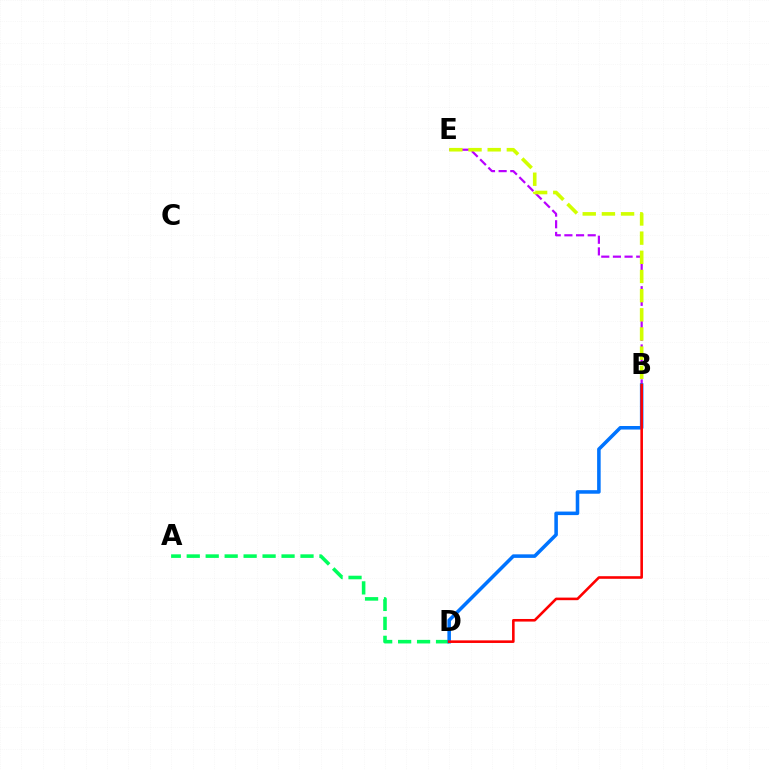{('B', 'E'): [{'color': '#b900ff', 'line_style': 'dashed', 'thickness': 1.58}, {'color': '#d1ff00', 'line_style': 'dashed', 'thickness': 2.6}], ('A', 'D'): [{'color': '#00ff5c', 'line_style': 'dashed', 'thickness': 2.58}], ('B', 'D'): [{'color': '#0074ff', 'line_style': 'solid', 'thickness': 2.55}, {'color': '#ff0000', 'line_style': 'solid', 'thickness': 1.87}]}